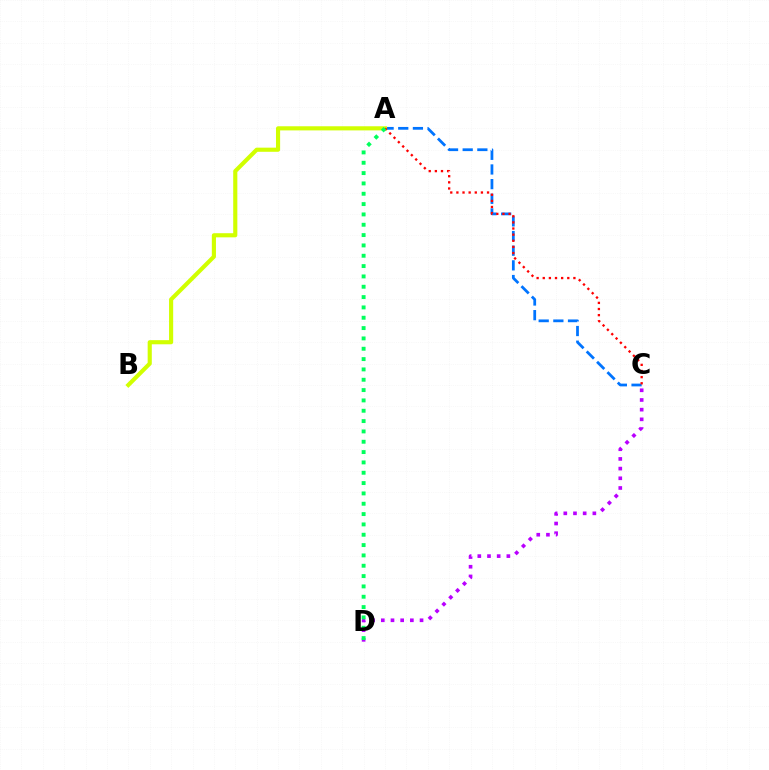{('A', 'C'): [{'color': '#0074ff', 'line_style': 'dashed', 'thickness': 1.99}, {'color': '#ff0000', 'line_style': 'dotted', 'thickness': 1.67}], ('A', 'B'): [{'color': '#d1ff00', 'line_style': 'solid', 'thickness': 2.98}], ('C', 'D'): [{'color': '#b900ff', 'line_style': 'dotted', 'thickness': 2.63}], ('A', 'D'): [{'color': '#00ff5c', 'line_style': 'dotted', 'thickness': 2.81}]}